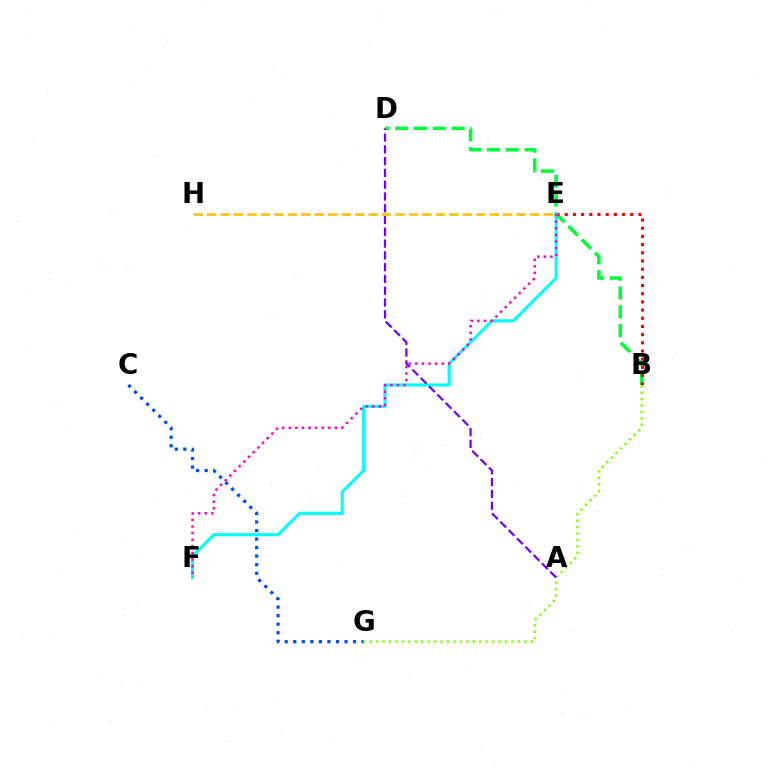{('B', 'D'): [{'color': '#00ff39', 'line_style': 'dashed', 'thickness': 2.56}], ('B', 'E'): [{'color': '#ff0000', 'line_style': 'dotted', 'thickness': 2.22}], ('E', 'F'): [{'color': '#00fff6', 'line_style': 'solid', 'thickness': 2.23}, {'color': '#ff00cf', 'line_style': 'dotted', 'thickness': 1.79}], ('C', 'G'): [{'color': '#004bff', 'line_style': 'dotted', 'thickness': 2.32}], ('E', 'H'): [{'color': '#ffbd00', 'line_style': 'dashed', 'thickness': 1.83}], ('B', 'G'): [{'color': '#84ff00', 'line_style': 'dotted', 'thickness': 1.75}], ('A', 'D'): [{'color': '#7200ff', 'line_style': 'dashed', 'thickness': 1.6}]}